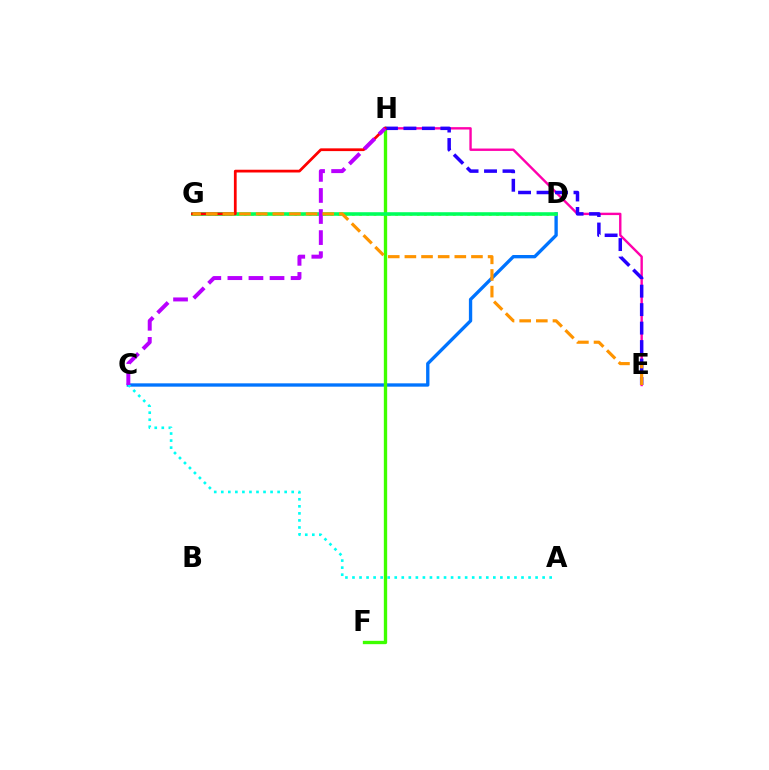{('C', 'D'): [{'color': '#0074ff', 'line_style': 'solid', 'thickness': 2.4}], ('A', 'C'): [{'color': '#00fff6', 'line_style': 'dotted', 'thickness': 1.91}], ('F', 'H'): [{'color': '#3dff00', 'line_style': 'solid', 'thickness': 2.4}], ('D', 'G'): [{'color': '#d1ff00', 'line_style': 'dotted', 'thickness': 1.96}, {'color': '#00ff5c', 'line_style': 'solid', 'thickness': 2.57}], ('E', 'H'): [{'color': '#ff00ac', 'line_style': 'solid', 'thickness': 1.72}, {'color': '#2500ff', 'line_style': 'dashed', 'thickness': 2.51}], ('G', 'H'): [{'color': '#ff0000', 'line_style': 'solid', 'thickness': 1.98}], ('C', 'H'): [{'color': '#b900ff', 'line_style': 'dashed', 'thickness': 2.86}], ('E', 'G'): [{'color': '#ff9400', 'line_style': 'dashed', 'thickness': 2.26}]}